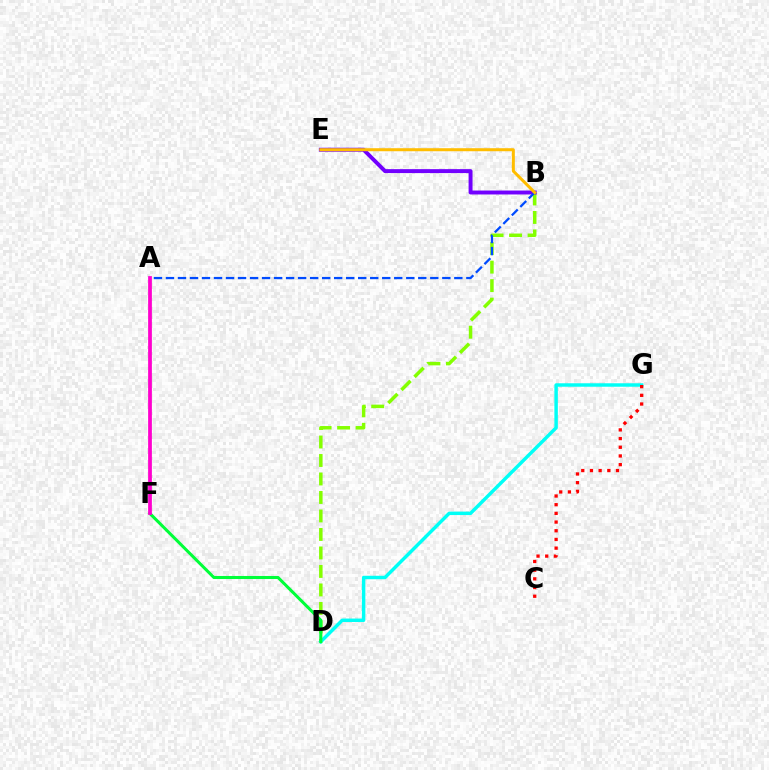{('B', 'D'): [{'color': '#84ff00', 'line_style': 'dashed', 'thickness': 2.51}], ('B', 'E'): [{'color': '#7200ff', 'line_style': 'solid', 'thickness': 2.84}, {'color': '#ffbd00', 'line_style': 'solid', 'thickness': 2.17}], ('D', 'G'): [{'color': '#00fff6', 'line_style': 'solid', 'thickness': 2.49}], ('D', 'F'): [{'color': '#00ff39', 'line_style': 'solid', 'thickness': 2.19}], ('A', 'B'): [{'color': '#004bff', 'line_style': 'dashed', 'thickness': 1.63}], ('A', 'F'): [{'color': '#ff00cf', 'line_style': 'solid', 'thickness': 2.7}], ('C', 'G'): [{'color': '#ff0000', 'line_style': 'dotted', 'thickness': 2.36}]}